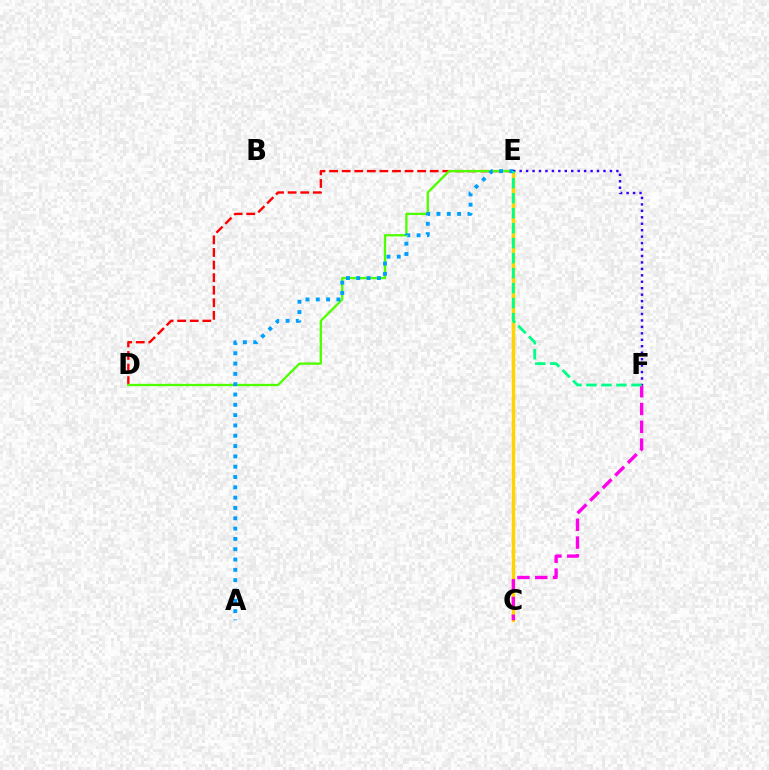{('D', 'E'): [{'color': '#ff0000', 'line_style': 'dashed', 'thickness': 1.71}, {'color': '#4fff00', 'line_style': 'solid', 'thickness': 1.66}], ('C', 'E'): [{'color': '#ffd500', 'line_style': 'solid', 'thickness': 2.49}], ('C', 'F'): [{'color': '#ff00ed', 'line_style': 'dashed', 'thickness': 2.42}], ('A', 'E'): [{'color': '#009eff', 'line_style': 'dotted', 'thickness': 2.8}], ('E', 'F'): [{'color': '#3700ff', 'line_style': 'dotted', 'thickness': 1.75}, {'color': '#00ff86', 'line_style': 'dashed', 'thickness': 2.04}]}